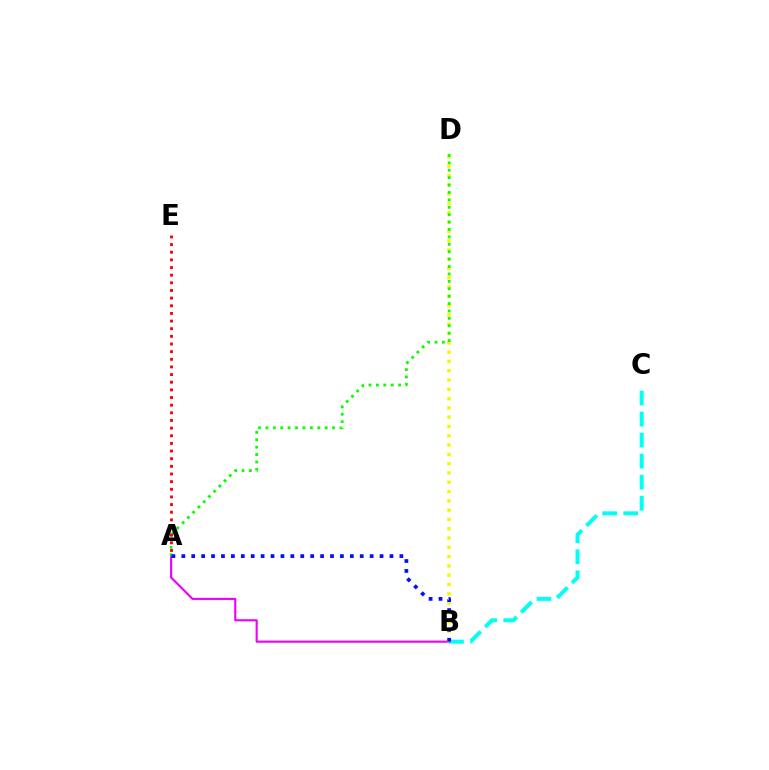{('B', 'C'): [{'color': '#00fff6', 'line_style': 'dashed', 'thickness': 2.86}], ('A', 'B'): [{'color': '#ee00ff', 'line_style': 'solid', 'thickness': 1.54}, {'color': '#0010ff', 'line_style': 'dotted', 'thickness': 2.69}], ('B', 'D'): [{'color': '#fcf500', 'line_style': 'dotted', 'thickness': 2.53}], ('A', 'D'): [{'color': '#08ff00', 'line_style': 'dotted', 'thickness': 2.01}], ('A', 'E'): [{'color': '#ff0000', 'line_style': 'dotted', 'thickness': 2.08}]}